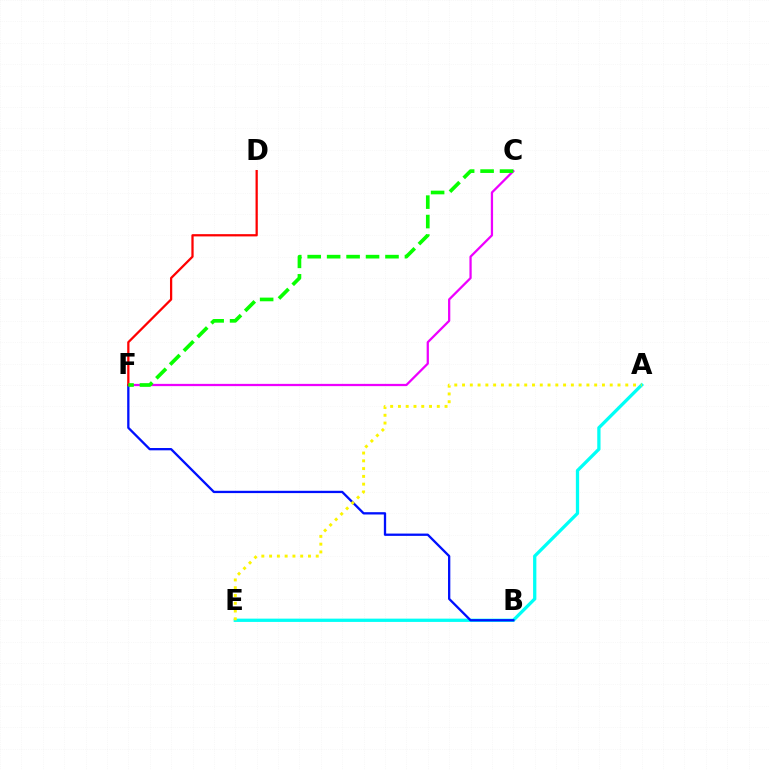{('A', 'E'): [{'color': '#00fff6', 'line_style': 'solid', 'thickness': 2.36}, {'color': '#fcf500', 'line_style': 'dotted', 'thickness': 2.11}], ('C', 'F'): [{'color': '#ee00ff', 'line_style': 'solid', 'thickness': 1.63}, {'color': '#08ff00', 'line_style': 'dashed', 'thickness': 2.64}], ('B', 'F'): [{'color': '#0010ff', 'line_style': 'solid', 'thickness': 1.66}], ('D', 'F'): [{'color': '#ff0000', 'line_style': 'solid', 'thickness': 1.63}]}